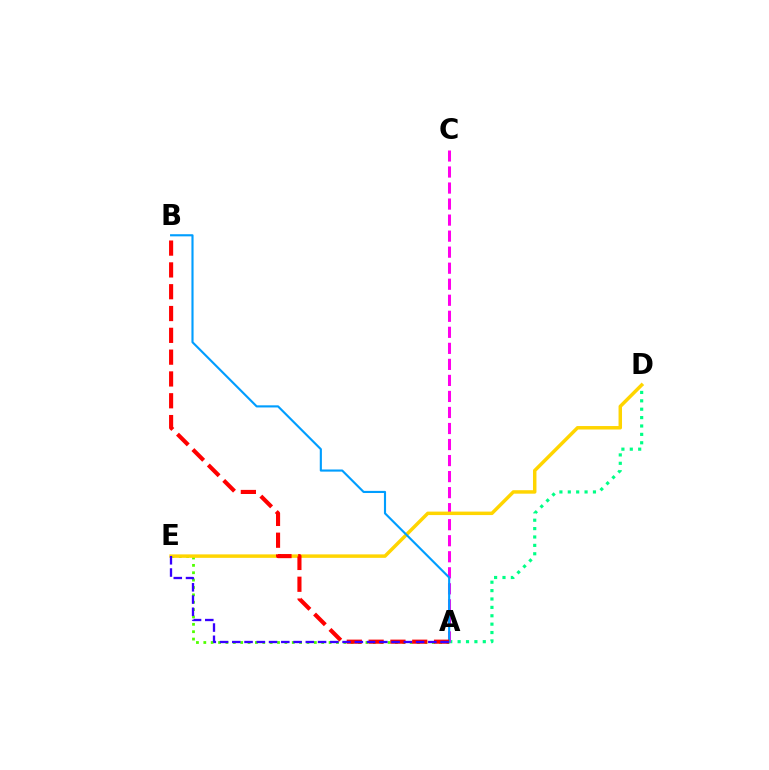{('A', 'E'): [{'color': '#4fff00', 'line_style': 'dotted', 'thickness': 2.0}, {'color': '#3700ff', 'line_style': 'dashed', 'thickness': 1.66}], ('A', 'D'): [{'color': '#00ff86', 'line_style': 'dotted', 'thickness': 2.28}], ('A', 'C'): [{'color': '#ff00ed', 'line_style': 'dashed', 'thickness': 2.18}], ('D', 'E'): [{'color': '#ffd500', 'line_style': 'solid', 'thickness': 2.5}], ('A', 'B'): [{'color': '#009eff', 'line_style': 'solid', 'thickness': 1.53}, {'color': '#ff0000', 'line_style': 'dashed', 'thickness': 2.96}]}